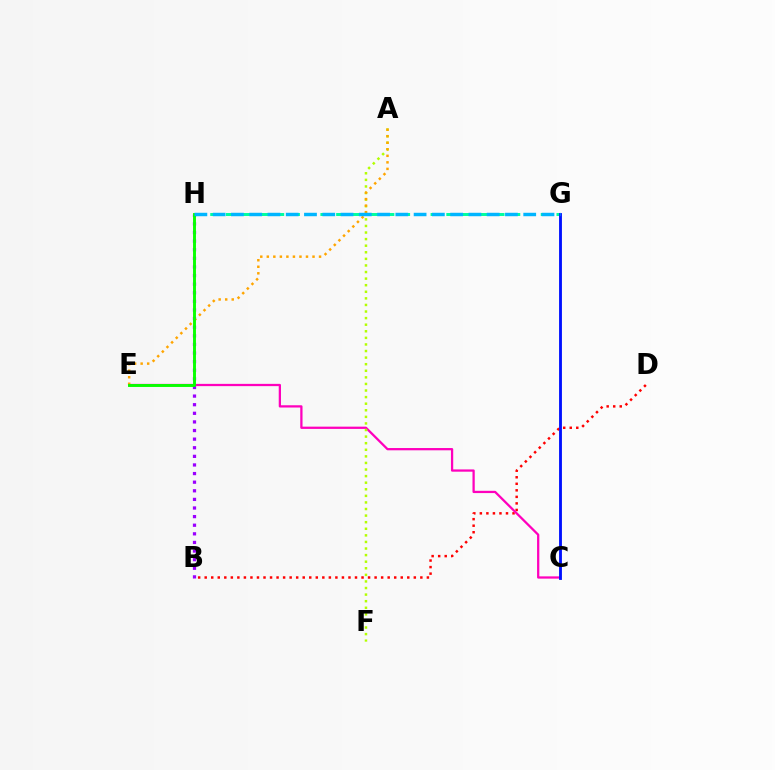{('G', 'H'): [{'color': '#00ff9d', 'line_style': 'dashed', 'thickness': 2.14}, {'color': '#00b5ff', 'line_style': 'dashed', 'thickness': 2.48}], ('B', 'D'): [{'color': '#ff0000', 'line_style': 'dotted', 'thickness': 1.78}], ('B', 'H'): [{'color': '#9b00ff', 'line_style': 'dotted', 'thickness': 2.34}], ('C', 'E'): [{'color': '#ff00bd', 'line_style': 'solid', 'thickness': 1.63}], ('C', 'G'): [{'color': '#0010ff', 'line_style': 'solid', 'thickness': 2.05}], ('A', 'F'): [{'color': '#b3ff00', 'line_style': 'dotted', 'thickness': 1.79}], ('A', 'E'): [{'color': '#ffa500', 'line_style': 'dotted', 'thickness': 1.77}], ('E', 'H'): [{'color': '#08ff00', 'line_style': 'solid', 'thickness': 2.1}]}